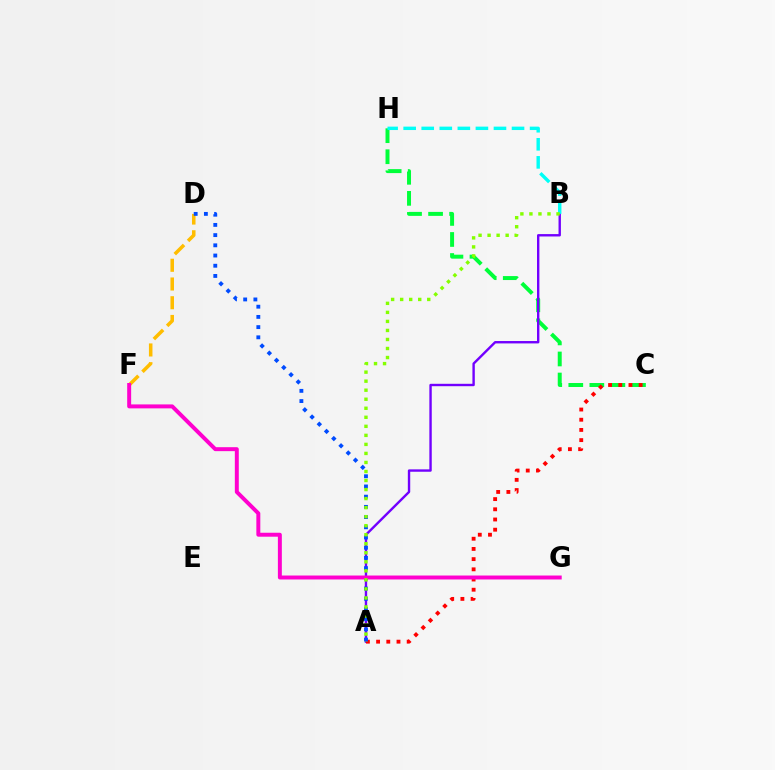{('C', 'H'): [{'color': '#00ff39', 'line_style': 'dashed', 'thickness': 2.86}], ('A', 'B'): [{'color': '#7200ff', 'line_style': 'solid', 'thickness': 1.72}, {'color': '#84ff00', 'line_style': 'dotted', 'thickness': 2.45}], ('A', 'C'): [{'color': '#ff0000', 'line_style': 'dotted', 'thickness': 2.77}], ('D', 'F'): [{'color': '#ffbd00', 'line_style': 'dashed', 'thickness': 2.54}], ('A', 'D'): [{'color': '#004bff', 'line_style': 'dotted', 'thickness': 2.77}], ('B', 'H'): [{'color': '#00fff6', 'line_style': 'dashed', 'thickness': 2.45}], ('F', 'G'): [{'color': '#ff00cf', 'line_style': 'solid', 'thickness': 2.85}]}